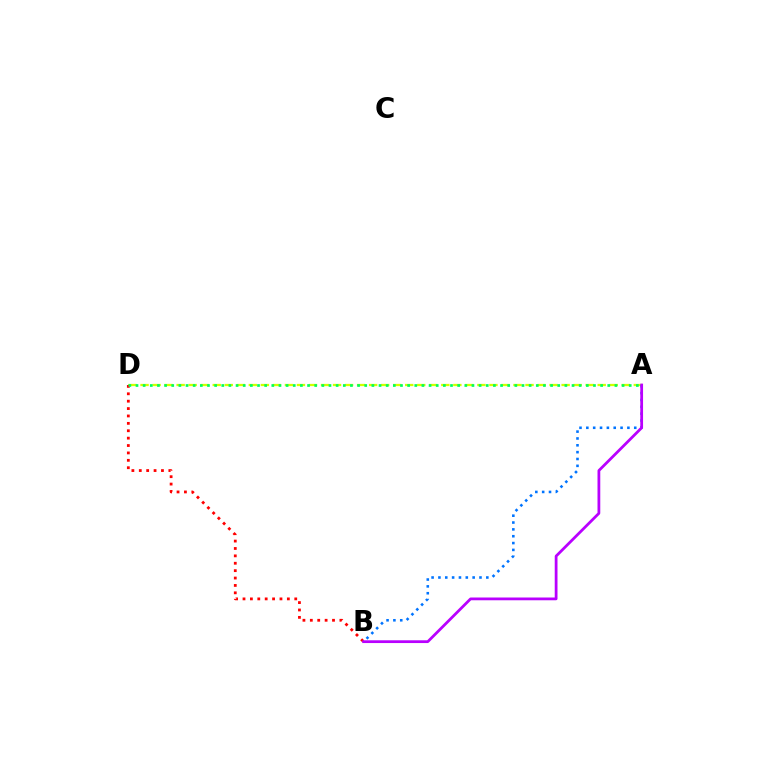{('A', 'D'): [{'color': '#d1ff00', 'line_style': 'dashed', 'thickness': 1.63}, {'color': '#00ff5c', 'line_style': 'dotted', 'thickness': 1.94}], ('B', 'D'): [{'color': '#ff0000', 'line_style': 'dotted', 'thickness': 2.01}], ('A', 'B'): [{'color': '#0074ff', 'line_style': 'dotted', 'thickness': 1.86}, {'color': '#b900ff', 'line_style': 'solid', 'thickness': 1.99}]}